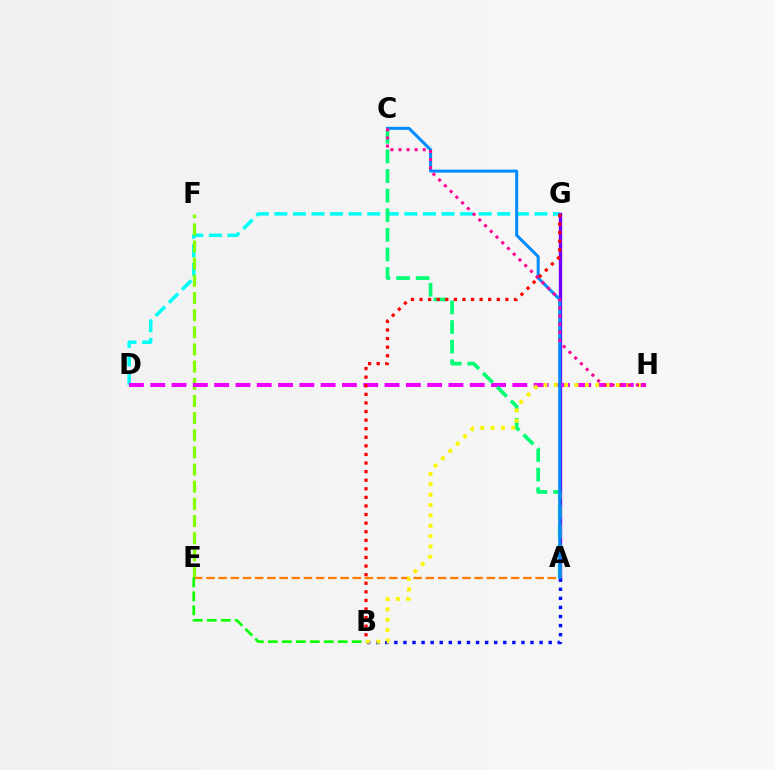{('D', 'G'): [{'color': '#00fff6', 'line_style': 'dashed', 'thickness': 2.52}], ('A', 'G'): [{'color': '#7200ff', 'line_style': 'solid', 'thickness': 2.43}], ('A', 'B'): [{'color': '#0010ff', 'line_style': 'dotted', 'thickness': 2.47}], ('E', 'F'): [{'color': '#84ff00', 'line_style': 'dashed', 'thickness': 2.33}], ('A', 'E'): [{'color': '#ff7c00', 'line_style': 'dashed', 'thickness': 1.66}], ('D', 'H'): [{'color': '#ee00ff', 'line_style': 'dashed', 'thickness': 2.89}], ('A', 'C'): [{'color': '#00ff74', 'line_style': 'dashed', 'thickness': 2.66}, {'color': '#008cff', 'line_style': 'solid', 'thickness': 2.18}], ('B', 'H'): [{'color': '#fcf500', 'line_style': 'dotted', 'thickness': 2.82}], ('B', 'E'): [{'color': '#08ff00', 'line_style': 'dashed', 'thickness': 1.9}], ('C', 'H'): [{'color': '#ff0094', 'line_style': 'dotted', 'thickness': 2.2}], ('B', 'G'): [{'color': '#ff0000', 'line_style': 'dotted', 'thickness': 2.33}]}